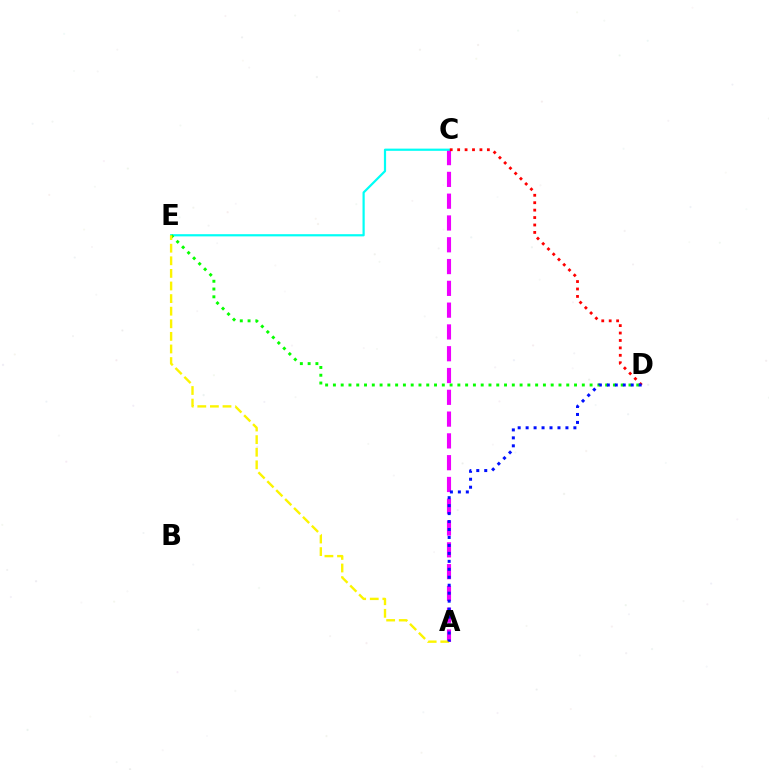{('A', 'C'): [{'color': '#ee00ff', 'line_style': 'dashed', 'thickness': 2.96}], ('C', 'E'): [{'color': '#00fff6', 'line_style': 'solid', 'thickness': 1.59}], ('C', 'D'): [{'color': '#ff0000', 'line_style': 'dotted', 'thickness': 2.02}], ('D', 'E'): [{'color': '#08ff00', 'line_style': 'dotted', 'thickness': 2.11}], ('A', 'E'): [{'color': '#fcf500', 'line_style': 'dashed', 'thickness': 1.71}], ('A', 'D'): [{'color': '#0010ff', 'line_style': 'dotted', 'thickness': 2.16}]}